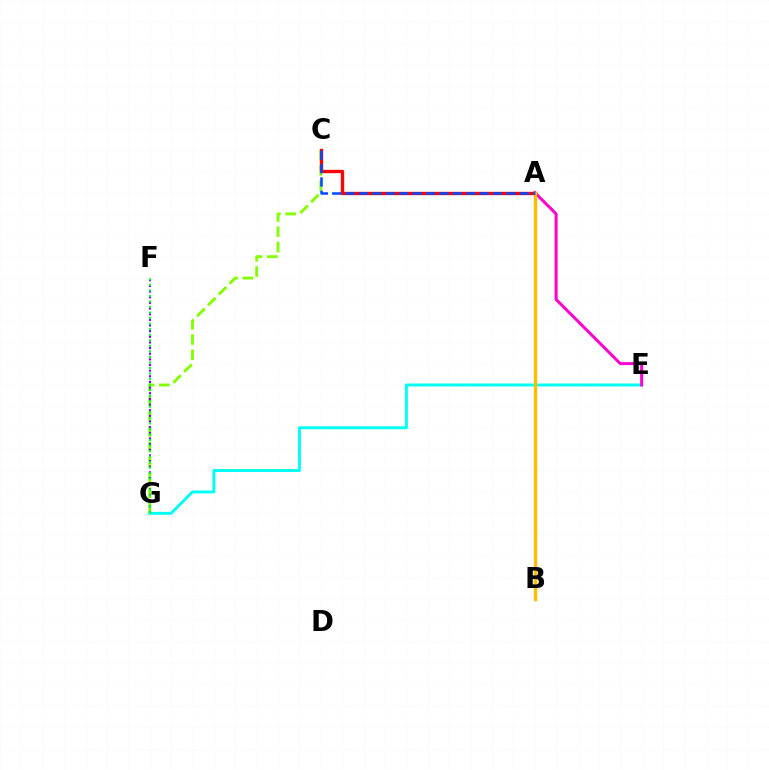{('E', 'G'): [{'color': '#00fff6', 'line_style': 'solid', 'thickness': 2.11}], ('A', 'E'): [{'color': '#ff00cf', 'line_style': 'solid', 'thickness': 2.16}], ('C', 'G'): [{'color': '#84ff00', 'line_style': 'dashed', 'thickness': 2.08}], ('A', 'C'): [{'color': '#ff0000', 'line_style': 'solid', 'thickness': 2.41}, {'color': '#004bff', 'line_style': 'dashed', 'thickness': 1.82}], ('A', 'B'): [{'color': '#ffbd00', 'line_style': 'solid', 'thickness': 2.43}], ('F', 'G'): [{'color': '#7200ff', 'line_style': 'dotted', 'thickness': 1.54}, {'color': '#00ff39', 'line_style': 'dotted', 'thickness': 1.5}]}